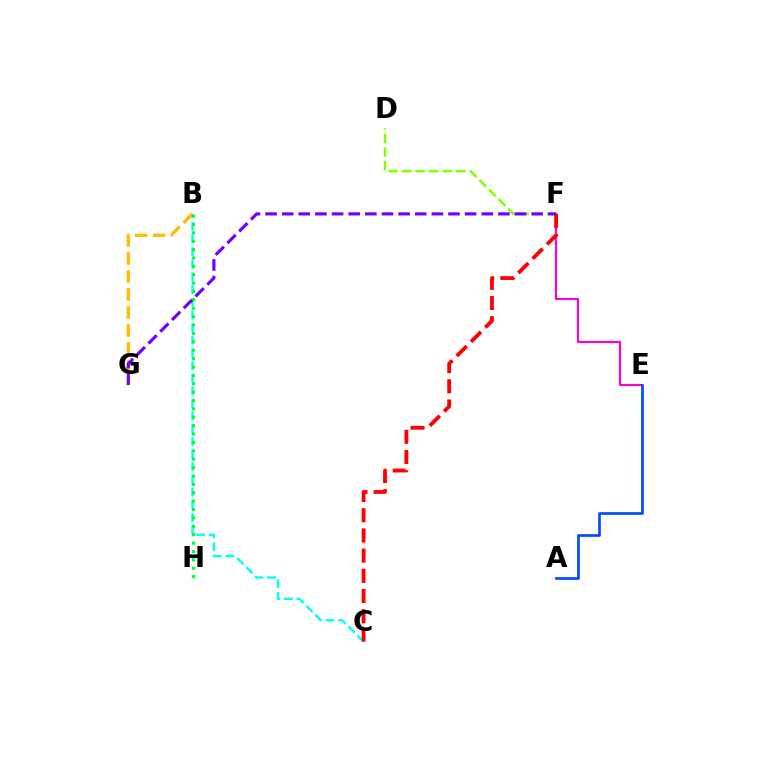{('E', 'F'): [{'color': '#ff00cf', 'line_style': 'solid', 'thickness': 1.55}], ('B', 'C'): [{'color': '#00fff6', 'line_style': 'dashed', 'thickness': 1.72}], ('B', 'G'): [{'color': '#ffbd00', 'line_style': 'dashed', 'thickness': 2.44}], ('D', 'F'): [{'color': '#84ff00', 'line_style': 'dashed', 'thickness': 1.84}], ('A', 'E'): [{'color': '#004bff', 'line_style': 'solid', 'thickness': 1.93}], ('B', 'H'): [{'color': '#00ff39', 'line_style': 'dotted', 'thickness': 2.28}], ('C', 'F'): [{'color': '#ff0000', 'line_style': 'dashed', 'thickness': 2.74}], ('F', 'G'): [{'color': '#7200ff', 'line_style': 'dashed', 'thickness': 2.26}]}